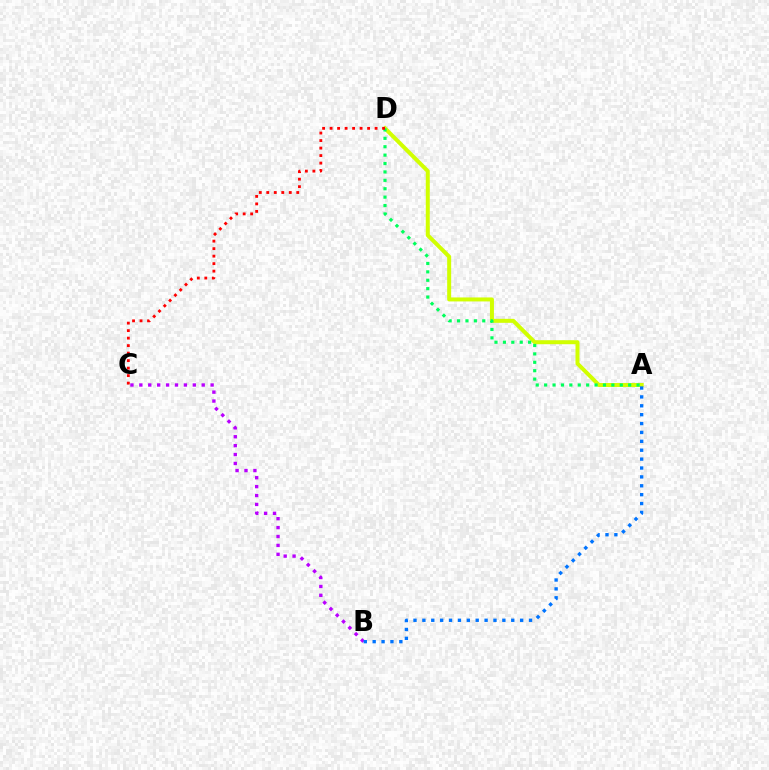{('A', 'D'): [{'color': '#d1ff00', 'line_style': 'solid', 'thickness': 2.87}, {'color': '#00ff5c', 'line_style': 'dotted', 'thickness': 2.28}], ('C', 'D'): [{'color': '#ff0000', 'line_style': 'dotted', 'thickness': 2.04}], ('B', 'C'): [{'color': '#b900ff', 'line_style': 'dotted', 'thickness': 2.42}], ('A', 'B'): [{'color': '#0074ff', 'line_style': 'dotted', 'thickness': 2.41}]}